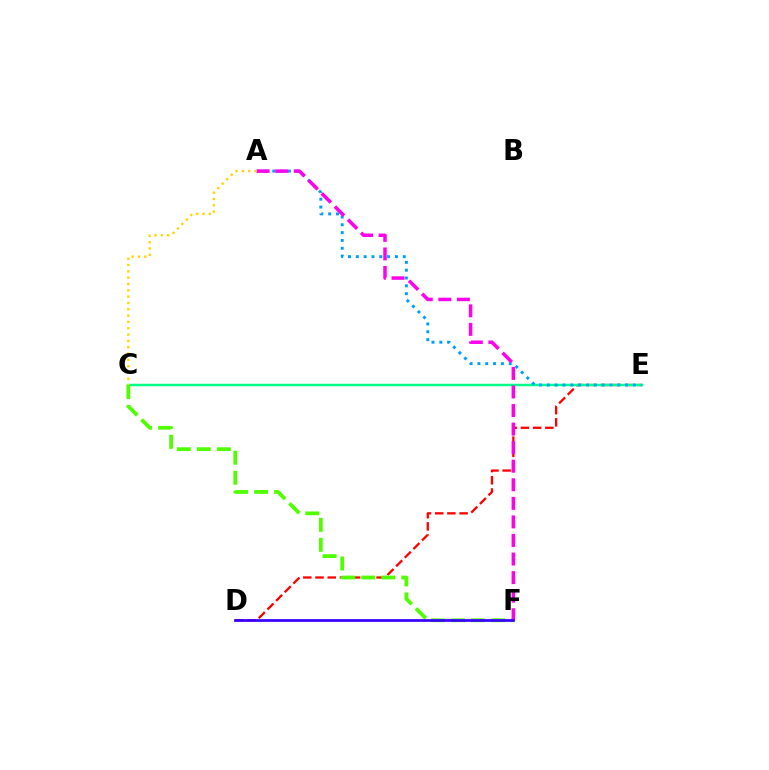{('D', 'E'): [{'color': '#ff0000', 'line_style': 'dashed', 'thickness': 1.66}], ('C', 'E'): [{'color': '#00ff86', 'line_style': 'solid', 'thickness': 1.77}], ('A', 'E'): [{'color': '#009eff', 'line_style': 'dotted', 'thickness': 2.13}], ('C', 'F'): [{'color': '#4fff00', 'line_style': 'dashed', 'thickness': 2.72}], ('A', 'F'): [{'color': '#ff00ed', 'line_style': 'dashed', 'thickness': 2.52}], ('D', 'F'): [{'color': '#3700ff', 'line_style': 'solid', 'thickness': 1.96}], ('A', 'C'): [{'color': '#ffd500', 'line_style': 'dotted', 'thickness': 1.72}]}